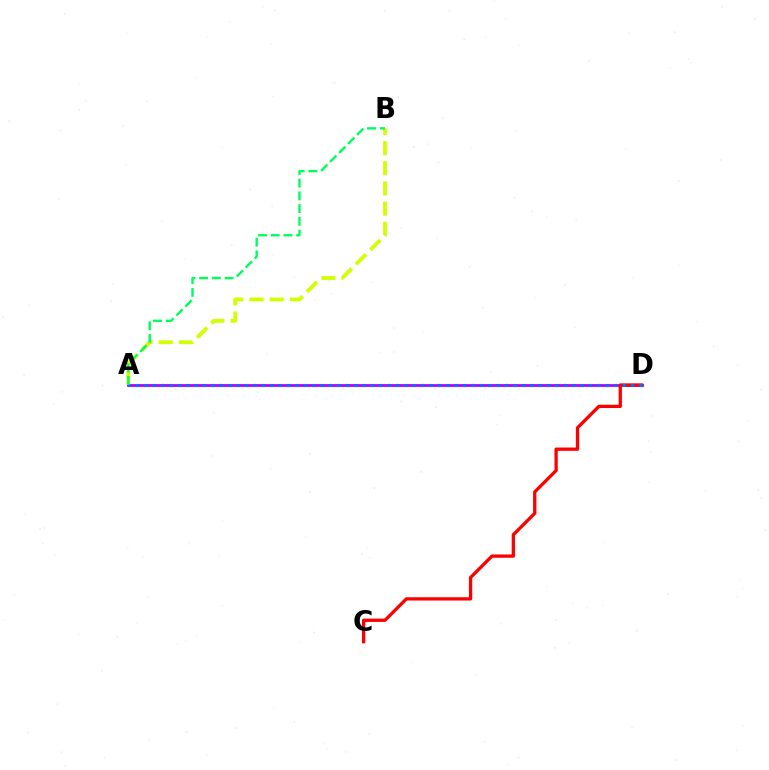{('A', 'D'): [{'color': '#b900ff', 'line_style': 'solid', 'thickness': 2.02}, {'color': '#0074ff', 'line_style': 'dotted', 'thickness': 2.28}], ('C', 'D'): [{'color': '#ff0000', 'line_style': 'solid', 'thickness': 2.37}], ('A', 'B'): [{'color': '#d1ff00', 'line_style': 'dashed', 'thickness': 2.74}, {'color': '#00ff5c', 'line_style': 'dashed', 'thickness': 1.73}]}